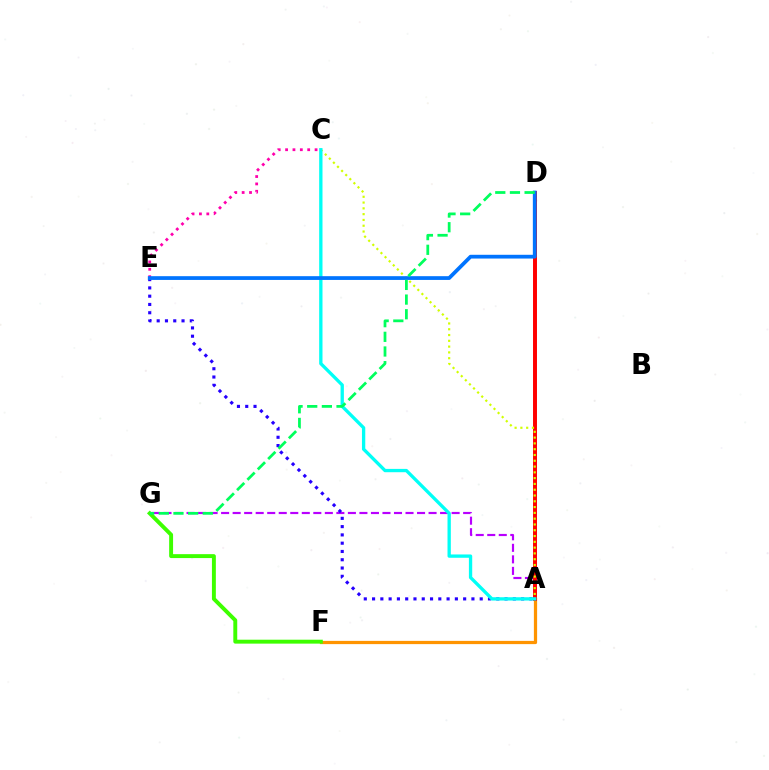{('C', 'E'): [{'color': '#ff00ac', 'line_style': 'dotted', 'thickness': 2.0}], ('A', 'G'): [{'color': '#b900ff', 'line_style': 'dashed', 'thickness': 1.57}], ('A', 'E'): [{'color': '#2500ff', 'line_style': 'dotted', 'thickness': 2.25}], ('A', 'F'): [{'color': '#ff9400', 'line_style': 'solid', 'thickness': 2.33}], ('A', 'D'): [{'color': '#ff0000', 'line_style': 'solid', 'thickness': 2.85}], ('A', 'C'): [{'color': '#d1ff00', 'line_style': 'dotted', 'thickness': 1.57}, {'color': '#00fff6', 'line_style': 'solid', 'thickness': 2.39}], ('F', 'G'): [{'color': '#3dff00', 'line_style': 'solid', 'thickness': 2.82}], ('D', 'E'): [{'color': '#0074ff', 'line_style': 'solid', 'thickness': 2.71}], ('D', 'G'): [{'color': '#00ff5c', 'line_style': 'dashed', 'thickness': 1.99}]}